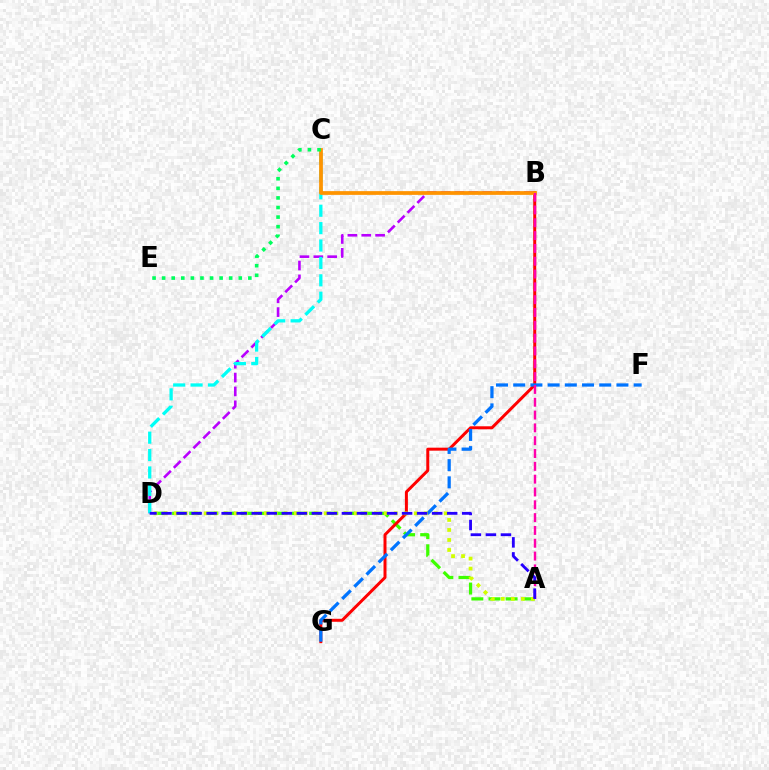{('A', 'D'): [{'color': '#3dff00', 'line_style': 'dashed', 'thickness': 2.33}, {'color': '#d1ff00', 'line_style': 'dotted', 'thickness': 2.72}, {'color': '#2500ff', 'line_style': 'dashed', 'thickness': 2.04}], ('B', 'D'): [{'color': '#b900ff', 'line_style': 'dashed', 'thickness': 1.88}], ('B', 'G'): [{'color': '#ff0000', 'line_style': 'solid', 'thickness': 2.15}], ('F', 'G'): [{'color': '#0074ff', 'line_style': 'dashed', 'thickness': 2.34}], ('C', 'D'): [{'color': '#00fff6', 'line_style': 'dashed', 'thickness': 2.36}], ('B', 'C'): [{'color': '#ff9400', 'line_style': 'solid', 'thickness': 2.69}], ('C', 'E'): [{'color': '#00ff5c', 'line_style': 'dotted', 'thickness': 2.6}], ('A', 'B'): [{'color': '#ff00ac', 'line_style': 'dashed', 'thickness': 1.74}]}